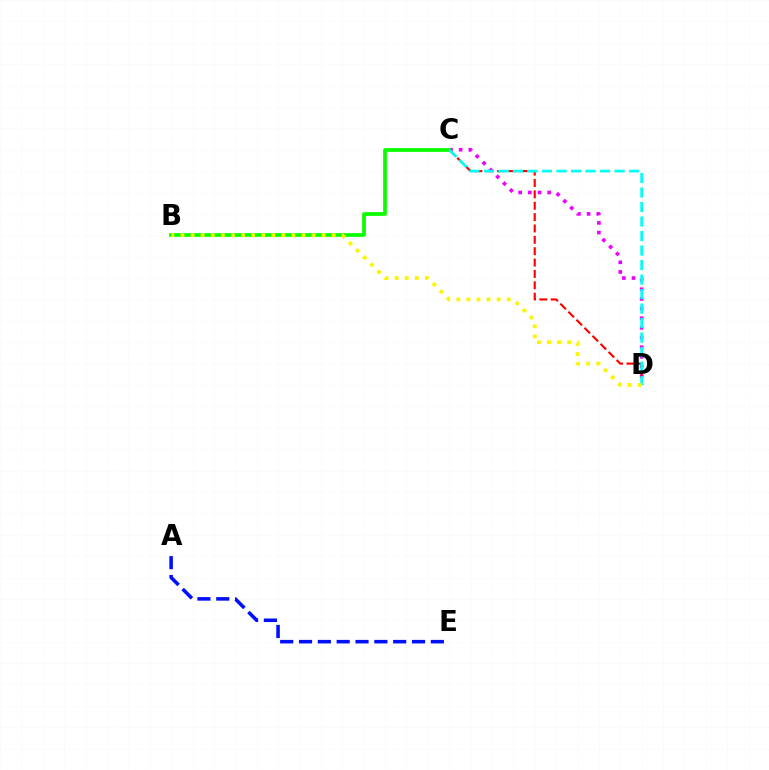{('C', 'D'): [{'color': '#ee00ff', 'line_style': 'dotted', 'thickness': 2.62}, {'color': '#ff0000', 'line_style': 'dashed', 'thickness': 1.54}, {'color': '#00fff6', 'line_style': 'dashed', 'thickness': 1.97}], ('A', 'E'): [{'color': '#0010ff', 'line_style': 'dashed', 'thickness': 2.56}], ('B', 'C'): [{'color': '#08ff00', 'line_style': 'solid', 'thickness': 2.69}], ('B', 'D'): [{'color': '#fcf500', 'line_style': 'dotted', 'thickness': 2.74}]}